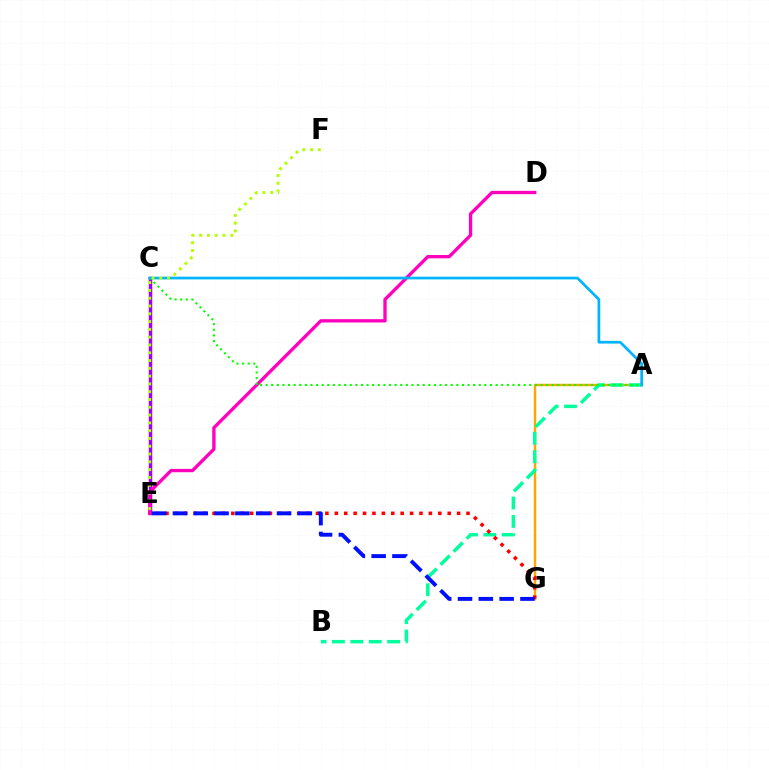{('C', 'E'): [{'color': '#9b00ff', 'line_style': 'solid', 'thickness': 2.51}], ('D', 'E'): [{'color': '#ff00bd', 'line_style': 'solid', 'thickness': 2.39}], ('A', 'G'): [{'color': '#ffa500', 'line_style': 'solid', 'thickness': 1.73}], ('A', 'B'): [{'color': '#00ff9d', 'line_style': 'dashed', 'thickness': 2.5}], ('E', 'G'): [{'color': '#ff0000', 'line_style': 'dotted', 'thickness': 2.56}, {'color': '#0010ff', 'line_style': 'dashed', 'thickness': 2.83}], ('A', 'C'): [{'color': '#08ff00', 'line_style': 'dotted', 'thickness': 1.52}, {'color': '#00b5ff', 'line_style': 'solid', 'thickness': 1.96}], ('E', 'F'): [{'color': '#b3ff00', 'line_style': 'dotted', 'thickness': 2.12}]}